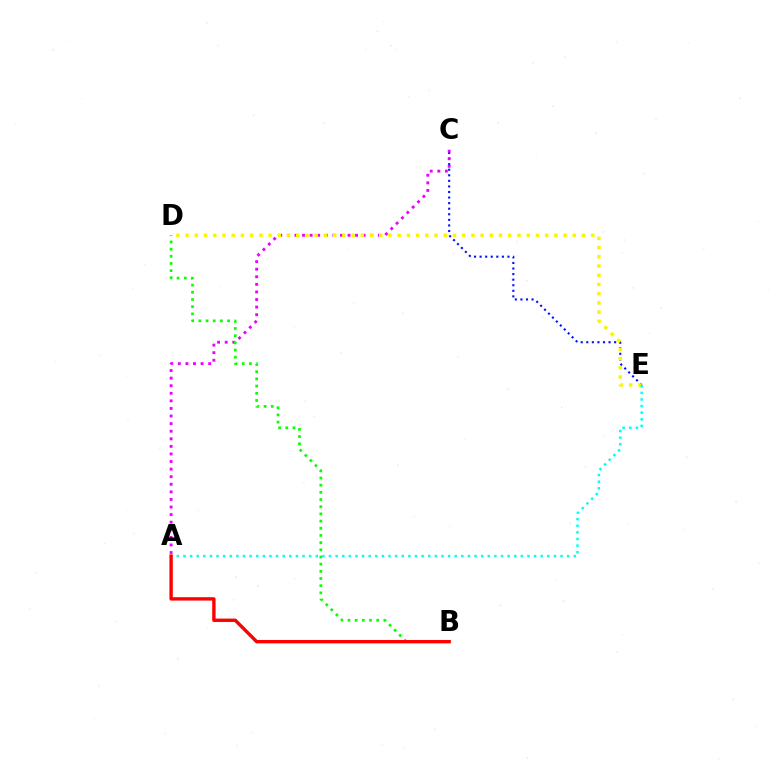{('C', 'E'): [{'color': '#0010ff', 'line_style': 'dotted', 'thickness': 1.51}], ('A', 'C'): [{'color': '#ee00ff', 'line_style': 'dotted', 'thickness': 2.06}], ('B', 'D'): [{'color': '#08ff00', 'line_style': 'dotted', 'thickness': 1.95}], ('D', 'E'): [{'color': '#fcf500', 'line_style': 'dotted', 'thickness': 2.5}], ('A', 'E'): [{'color': '#00fff6', 'line_style': 'dotted', 'thickness': 1.8}], ('A', 'B'): [{'color': '#ff0000', 'line_style': 'solid', 'thickness': 2.43}]}